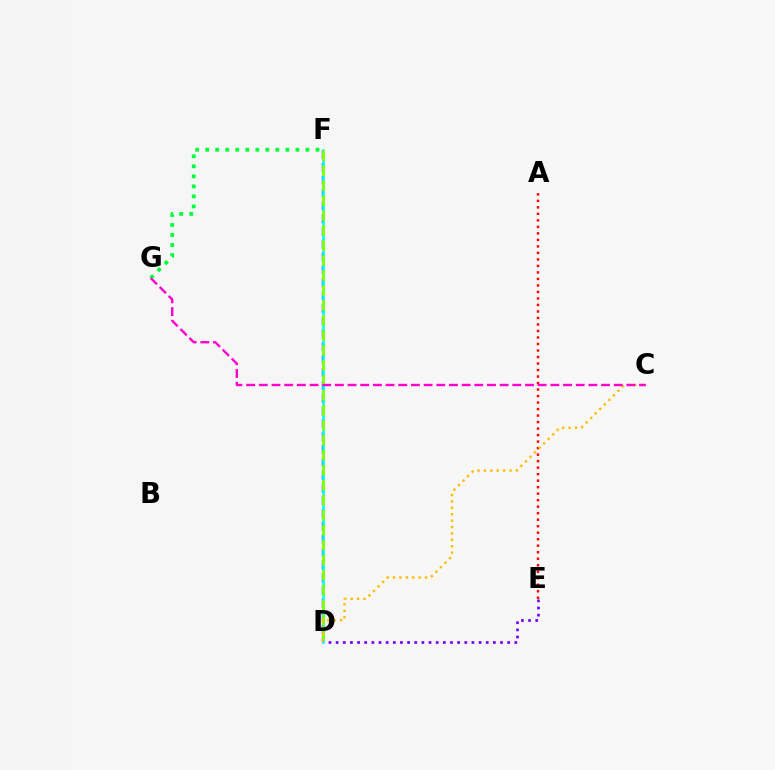{('D', 'E'): [{'color': '#7200ff', 'line_style': 'dotted', 'thickness': 1.94}], ('D', 'F'): [{'color': '#004bff', 'line_style': 'dashed', 'thickness': 1.74}, {'color': '#00fff6', 'line_style': 'solid', 'thickness': 1.83}, {'color': '#84ff00', 'line_style': 'dashed', 'thickness': 2.03}], ('F', 'G'): [{'color': '#00ff39', 'line_style': 'dotted', 'thickness': 2.72}], ('A', 'E'): [{'color': '#ff0000', 'line_style': 'dotted', 'thickness': 1.77}], ('C', 'D'): [{'color': '#ffbd00', 'line_style': 'dotted', 'thickness': 1.74}], ('C', 'G'): [{'color': '#ff00cf', 'line_style': 'dashed', 'thickness': 1.72}]}